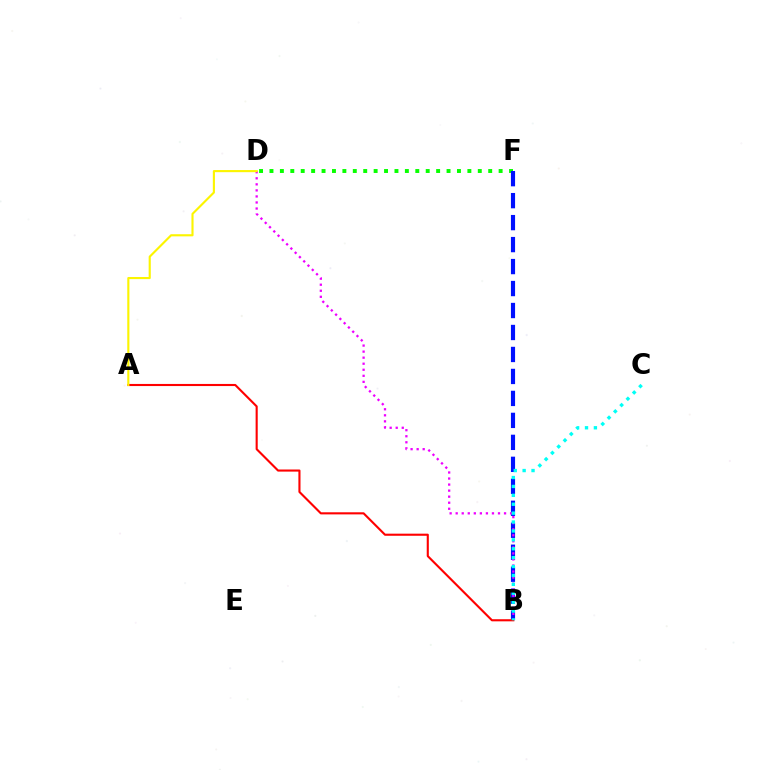{('D', 'F'): [{'color': '#08ff00', 'line_style': 'dotted', 'thickness': 2.83}], ('B', 'F'): [{'color': '#0010ff', 'line_style': 'dashed', 'thickness': 2.99}], ('B', 'D'): [{'color': '#ee00ff', 'line_style': 'dotted', 'thickness': 1.64}], ('A', 'B'): [{'color': '#ff0000', 'line_style': 'solid', 'thickness': 1.52}], ('A', 'D'): [{'color': '#fcf500', 'line_style': 'solid', 'thickness': 1.53}], ('B', 'C'): [{'color': '#00fff6', 'line_style': 'dotted', 'thickness': 2.42}]}